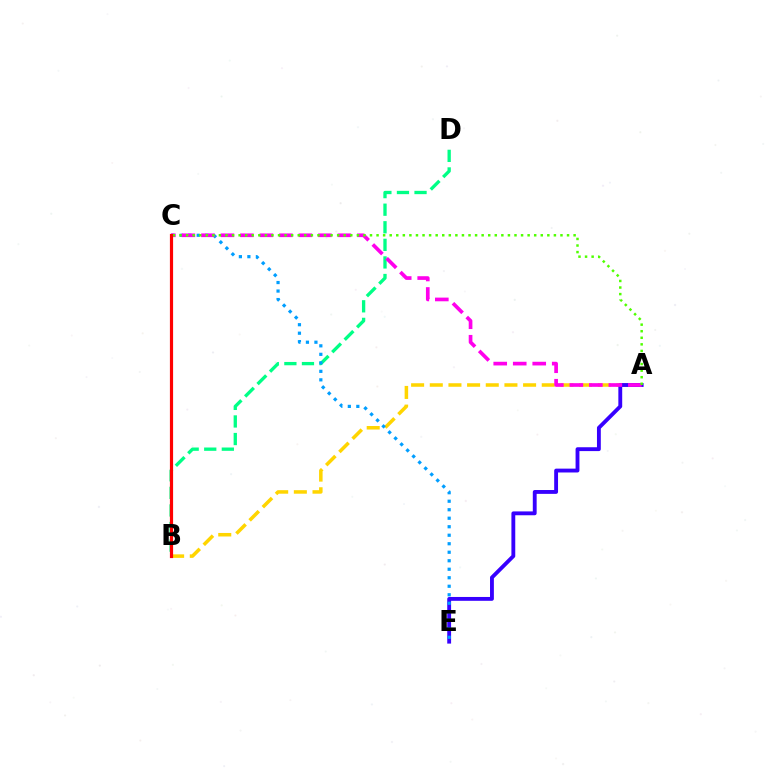{('B', 'D'): [{'color': '#00ff86', 'line_style': 'dashed', 'thickness': 2.39}], ('A', 'B'): [{'color': '#ffd500', 'line_style': 'dashed', 'thickness': 2.54}], ('A', 'E'): [{'color': '#3700ff', 'line_style': 'solid', 'thickness': 2.77}], ('C', 'E'): [{'color': '#009eff', 'line_style': 'dotted', 'thickness': 2.31}], ('A', 'C'): [{'color': '#ff00ed', 'line_style': 'dashed', 'thickness': 2.65}, {'color': '#4fff00', 'line_style': 'dotted', 'thickness': 1.78}], ('B', 'C'): [{'color': '#ff0000', 'line_style': 'solid', 'thickness': 2.29}]}